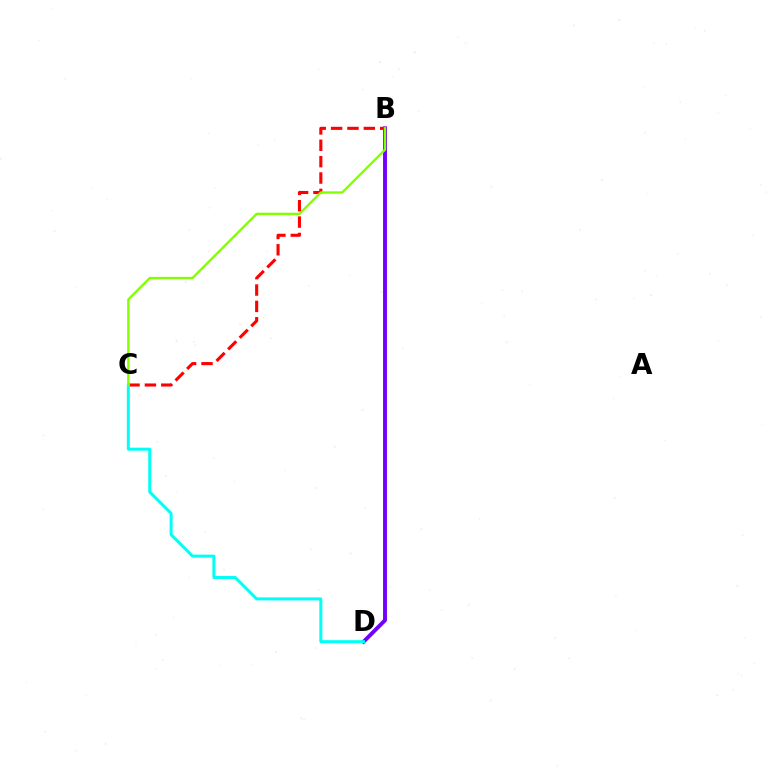{('B', 'D'): [{'color': '#7200ff', 'line_style': 'solid', 'thickness': 2.81}], ('B', 'C'): [{'color': '#ff0000', 'line_style': 'dashed', 'thickness': 2.22}, {'color': '#84ff00', 'line_style': 'solid', 'thickness': 1.71}], ('C', 'D'): [{'color': '#00fff6', 'line_style': 'solid', 'thickness': 2.15}]}